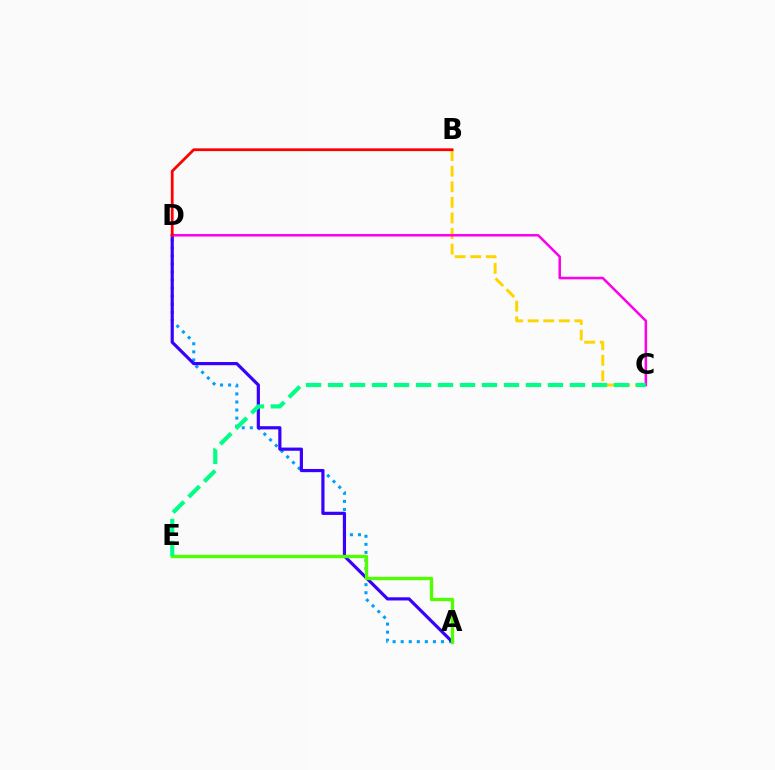{('A', 'D'): [{'color': '#009eff', 'line_style': 'dotted', 'thickness': 2.19}, {'color': '#3700ff', 'line_style': 'solid', 'thickness': 2.29}], ('B', 'C'): [{'color': '#ffd500', 'line_style': 'dashed', 'thickness': 2.12}], ('C', 'D'): [{'color': '#ff00ed', 'line_style': 'solid', 'thickness': 1.82}], ('B', 'D'): [{'color': '#ff0000', 'line_style': 'solid', 'thickness': 1.99}], ('A', 'E'): [{'color': '#4fff00', 'line_style': 'solid', 'thickness': 2.4}], ('C', 'E'): [{'color': '#00ff86', 'line_style': 'dashed', 'thickness': 2.99}]}